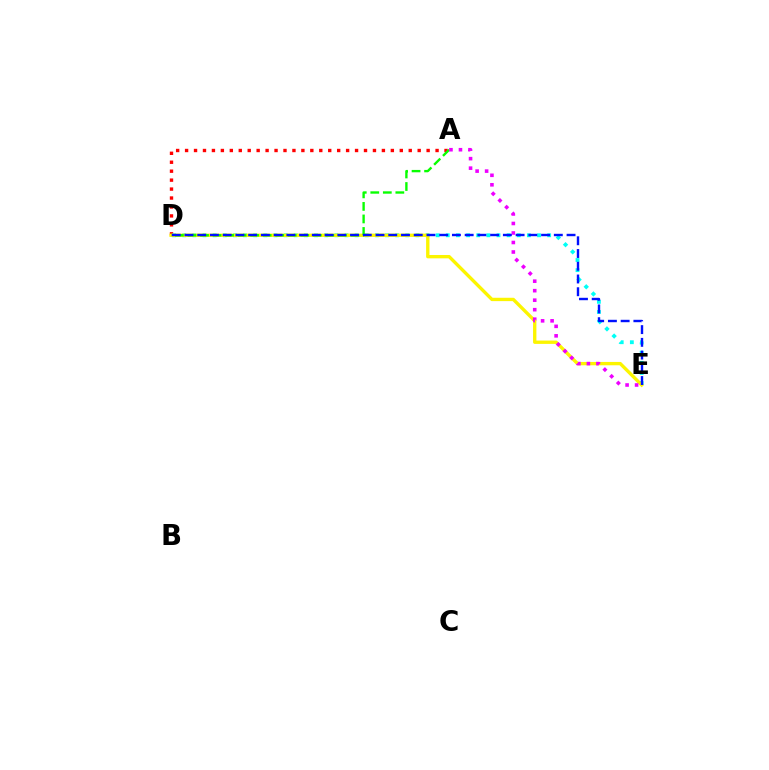{('A', 'D'): [{'color': '#ff0000', 'line_style': 'dotted', 'thickness': 2.43}, {'color': '#08ff00', 'line_style': 'dashed', 'thickness': 1.7}], ('D', 'E'): [{'color': '#00fff6', 'line_style': 'dotted', 'thickness': 2.75}, {'color': '#fcf500', 'line_style': 'solid', 'thickness': 2.41}, {'color': '#0010ff', 'line_style': 'dashed', 'thickness': 1.73}], ('A', 'E'): [{'color': '#ee00ff', 'line_style': 'dotted', 'thickness': 2.58}]}